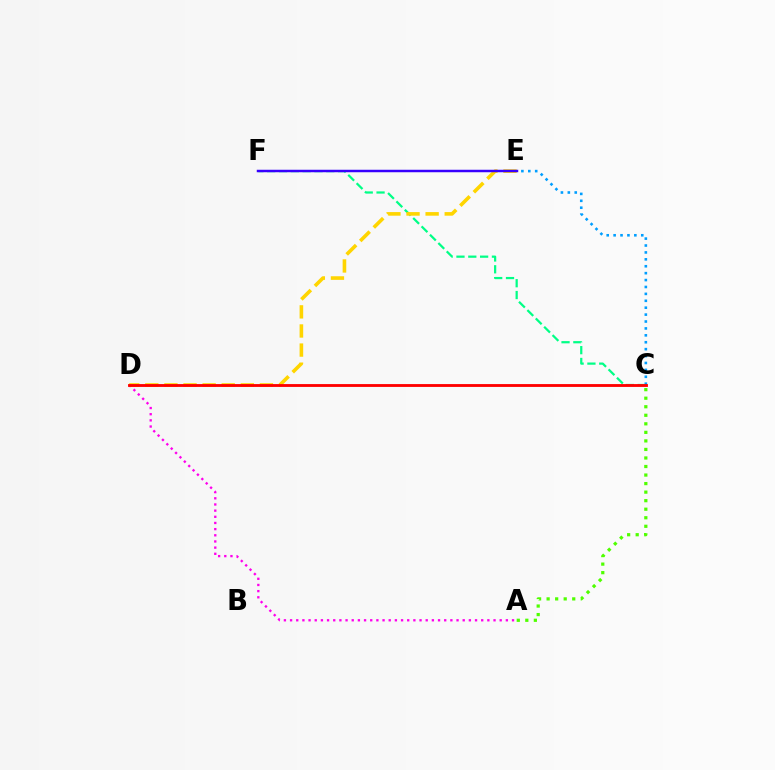{('C', 'F'): [{'color': '#00ff86', 'line_style': 'dashed', 'thickness': 1.61}], ('C', 'E'): [{'color': '#009eff', 'line_style': 'dotted', 'thickness': 1.88}], ('A', 'D'): [{'color': '#ff00ed', 'line_style': 'dotted', 'thickness': 1.68}], ('A', 'C'): [{'color': '#4fff00', 'line_style': 'dotted', 'thickness': 2.32}], ('D', 'E'): [{'color': '#ffd500', 'line_style': 'dashed', 'thickness': 2.59}], ('C', 'D'): [{'color': '#ff0000', 'line_style': 'solid', 'thickness': 2.05}], ('E', 'F'): [{'color': '#3700ff', 'line_style': 'solid', 'thickness': 1.79}]}